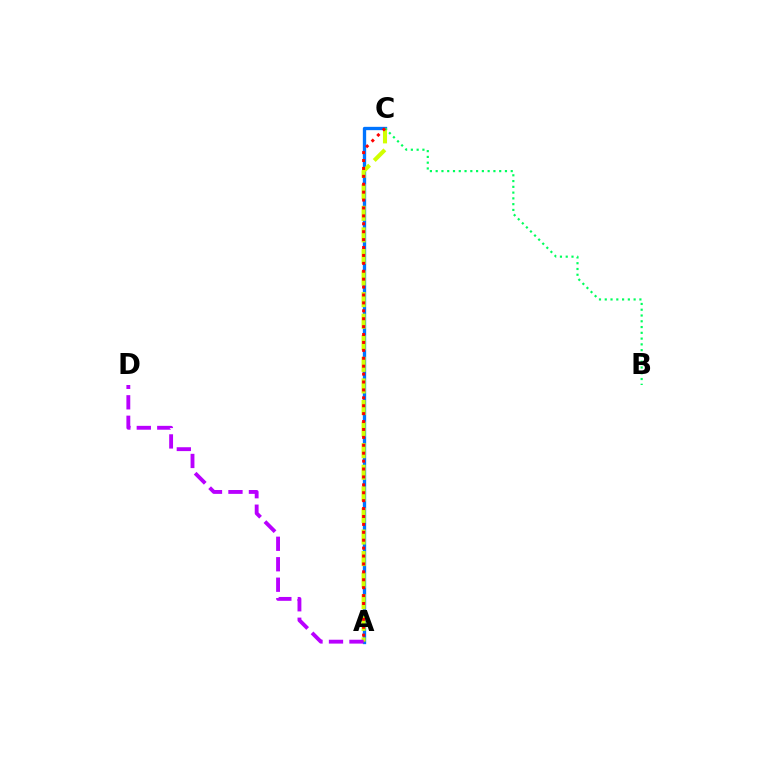{('A', 'C'): [{'color': '#0074ff', 'line_style': 'solid', 'thickness': 2.4}, {'color': '#d1ff00', 'line_style': 'dashed', 'thickness': 2.93}, {'color': '#ff0000', 'line_style': 'dotted', 'thickness': 2.15}], ('B', 'C'): [{'color': '#00ff5c', 'line_style': 'dotted', 'thickness': 1.57}], ('A', 'D'): [{'color': '#b900ff', 'line_style': 'dashed', 'thickness': 2.78}]}